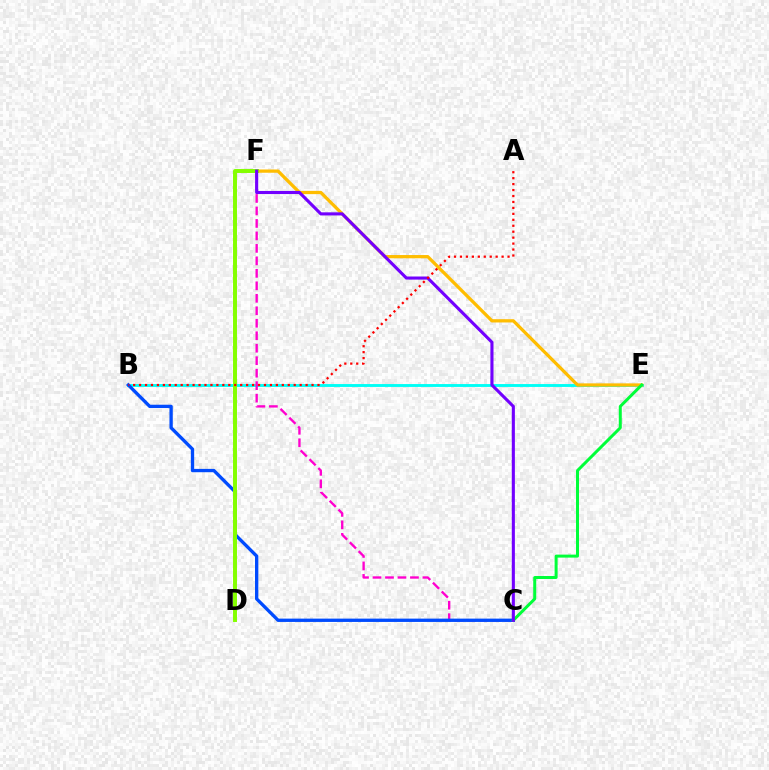{('B', 'E'): [{'color': '#00fff6', 'line_style': 'solid', 'thickness': 2.07}], ('C', 'F'): [{'color': '#ff00cf', 'line_style': 'dashed', 'thickness': 1.7}, {'color': '#7200ff', 'line_style': 'solid', 'thickness': 2.23}], ('B', 'C'): [{'color': '#004bff', 'line_style': 'solid', 'thickness': 2.39}], ('E', 'F'): [{'color': '#ffbd00', 'line_style': 'solid', 'thickness': 2.35}], ('D', 'F'): [{'color': '#84ff00', 'line_style': 'solid', 'thickness': 2.85}], ('C', 'E'): [{'color': '#00ff39', 'line_style': 'solid', 'thickness': 2.16}], ('A', 'B'): [{'color': '#ff0000', 'line_style': 'dotted', 'thickness': 1.62}]}